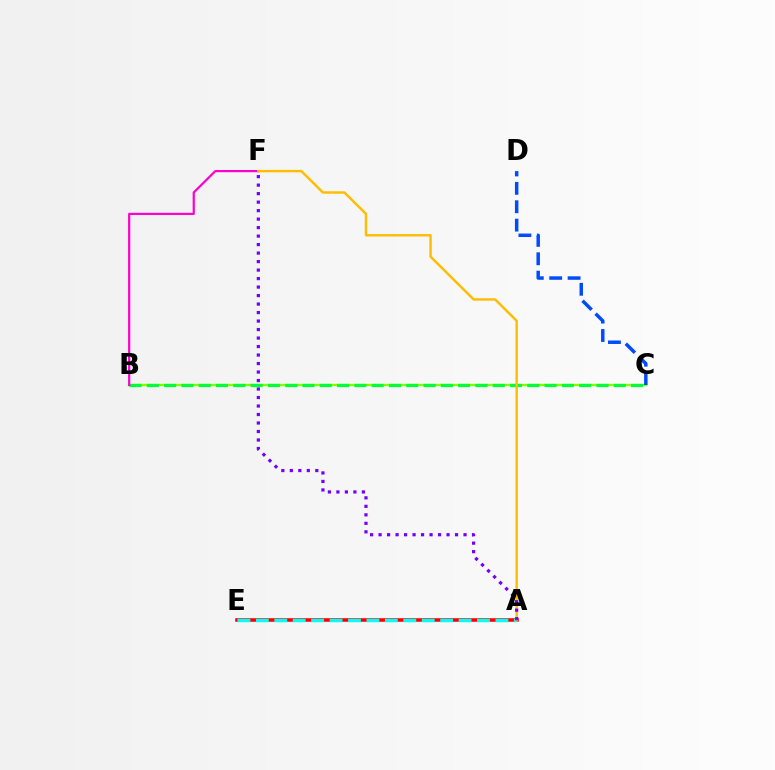{('B', 'C'): [{'color': '#84ff00', 'line_style': 'solid', 'thickness': 1.68}, {'color': '#00ff39', 'line_style': 'dashed', 'thickness': 2.35}], ('C', 'D'): [{'color': '#004bff', 'line_style': 'dashed', 'thickness': 2.5}], ('A', 'E'): [{'color': '#ff0000', 'line_style': 'solid', 'thickness': 2.59}, {'color': '#00fff6', 'line_style': 'dashed', 'thickness': 2.5}], ('B', 'F'): [{'color': '#ff00cf', 'line_style': 'solid', 'thickness': 1.59}], ('A', 'F'): [{'color': '#ffbd00', 'line_style': 'solid', 'thickness': 1.75}, {'color': '#7200ff', 'line_style': 'dotted', 'thickness': 2.31}]}